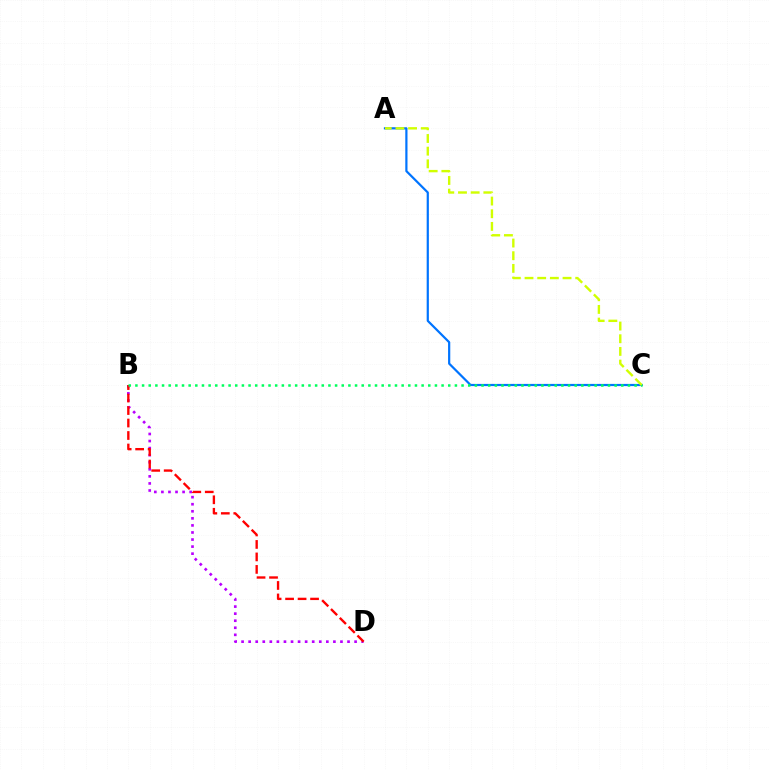{('B', 'D'): [{'color': '#b900ff', 'line_style': 'dotted', 'thickness': 1.92}, {'color': '#ff0000', 'line_style': 'dashed', 'thickness': 1.7}], ('A', 'C'): [{'color': '#0074ff', 'line_style': 'solid', 'thickness': 1.59}, {'color': '#d1ff00', 'line_style': 'dashed', 'thickness': 1.72}], ('B', 'C'): [{'color': '#00ff5c', 'line_style': 'dotted', 'thickness': 1.81}]}